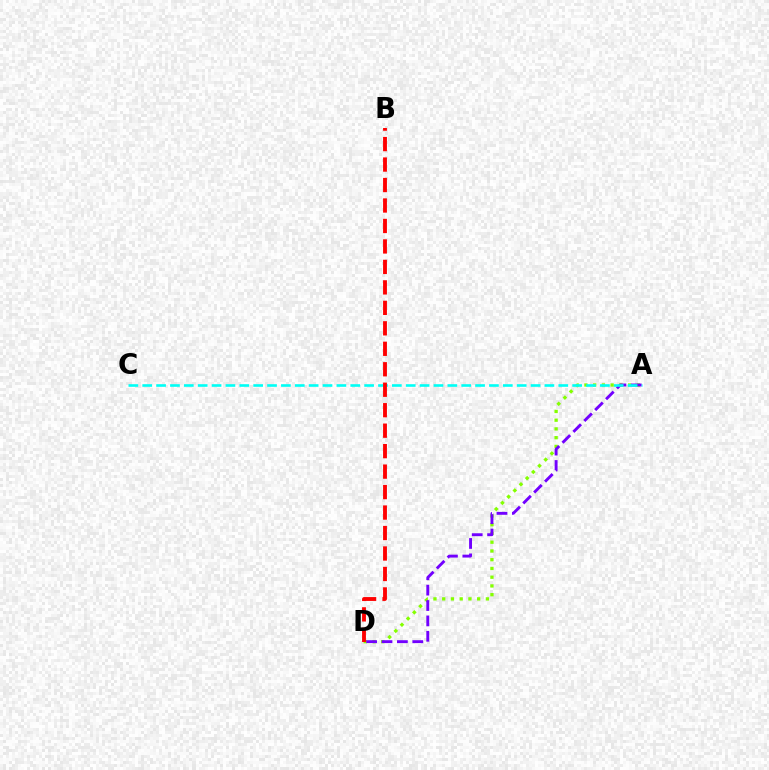{('A', 'D'): [{'color': '#84ff00', 'line_style': 'dotted', 'thickness': 2.38}, {'color': '#7200ff', 'line_style': 'dashed', 'thickness': 2.09}], ('A', 'C'): [{'color': '#00fff6', 'line_style': 'dashed', 'thickness': 1.88}], ('B', 'D'): [{'color': '#ff0000', 'line_style': 'dashed', 'thickness': 2.78}]}